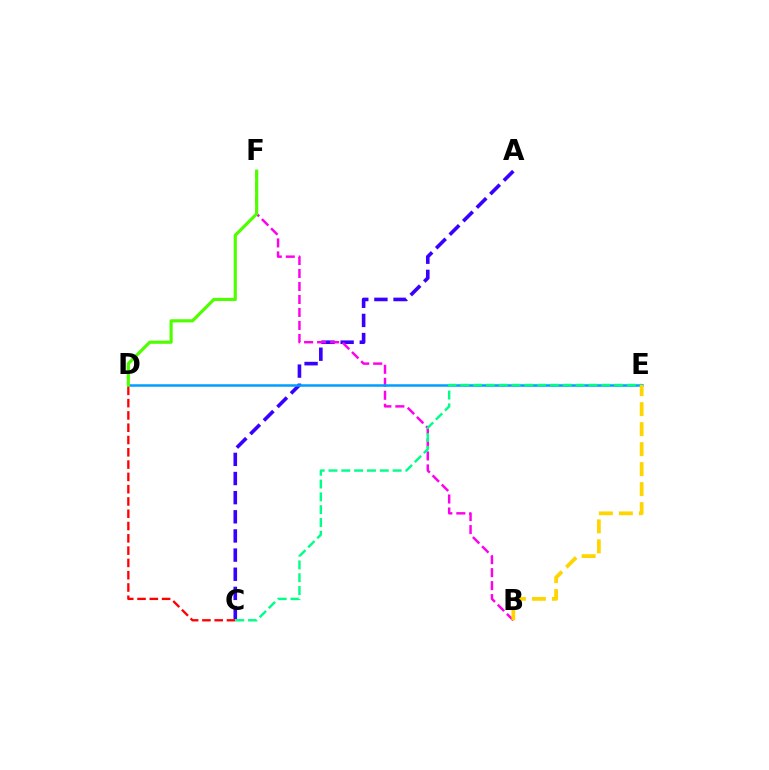{('A', 'C'): [{'color': '#3700ff', 'line_style': 'dashed', 'thickness': 2.6}], ('B', 'F'): [{'color': '#ff00ed', 'line_style': 'dashed', 'thickness': 1.76}], ('D', 'E'): [{'color': '#009eff', 'line_style': 'solid', 'thickness': 1.81}], ('C', 'D'): [{'color': '#ff0000', 'line_style': 'dashed', 'thickness': 1.67}], ('C', 'E'): [{'color': '#00ff86', 'line_style': 'dashed', 'thickness': 1.74}], ('D', 'F'): [{'color': '#4fff00', 'line_style': 'solid', 'thickness': 2.28}], ('B', 'E'): [{'color': '#ffd500', 'line_style': 'dashed', 'thickness': 2.72}]}